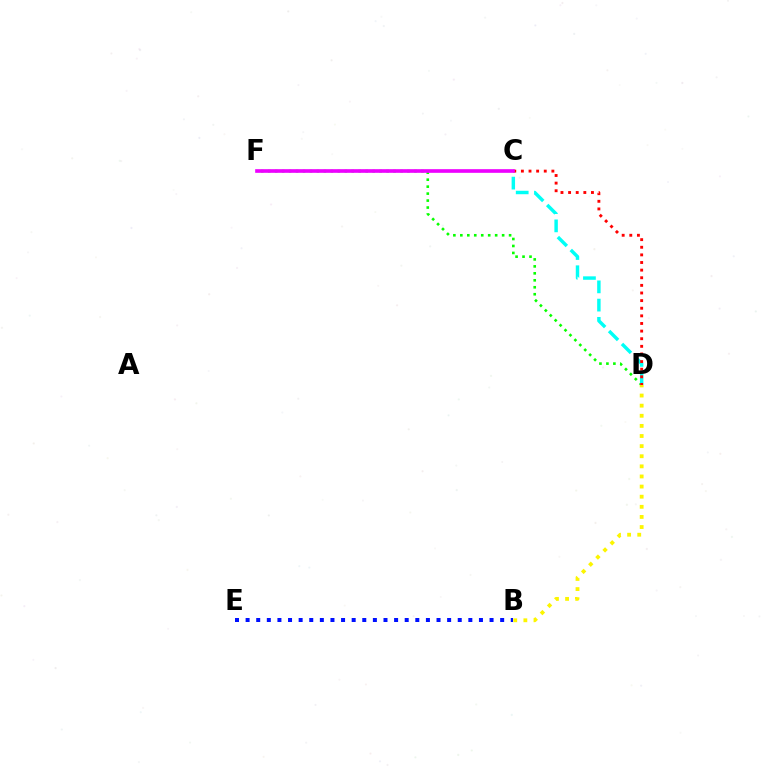{('B', 'E'): [{'color': '#0010ff', 'line_style': 'dotted', 'thickness': 2.88}], ('D', 'F'): [{'color': '#08ff00', 'line_style': 'dotted', 'thickness': 1.89}], ('C', 'D'): [{'color': '#00fff6', 'line_style': 'dashed', 'thickness': 2.48}, {'color': '#ff0000', 'line_style': 'dotted', 'thickness': 2.07}], ('B', 'D'): [{'color': '#fcf500', 'line_style': 'dotted', 'thickness': 2.75}], ('C', 'F'): [{'color': '#ee00ff', 'line_style': 'solid', 'thickness': 2.63}]}